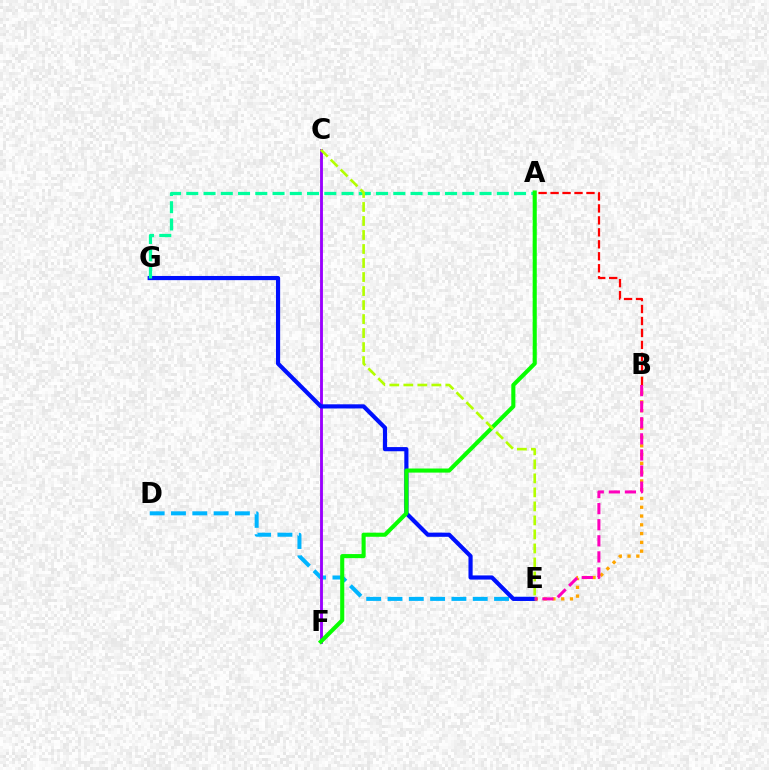{('D', 'E'): [{'color': '#00b5ff', 'line_style': 'dashed', 'thickness': 2.89}], ('C', 'F'): [{'color': '#9b00ff', 'line_style': 'solid', 'thickness': 2.06}], ('E', 'G'): [{'color': '#0010ff', 'line_style': 'solid', 'thickness': 3.0}], ('A', 'G'): [{'color': '#00ff9d', 'line_style': 'dashed', 'thickness': 2.34}], ('B', 'E'): [{'color': '#ffa500', 'line_style': 'dotted', 'thickness': 2.39}, {'color': '#ff00bd', 'line_style': 'dashed', 'thickness': 2.18}], ('A', 'B'): [{'color': '#ff0000', 'line_style': 'dashed', 'thickness': 1.63}], ('A', 'F'): [{'color': '#08ff00', 'line_style': 'solid', 'thickness': 2.94}], ('C', 'E'): [{'color': '#b3ff00', 'line_style': 'dashed', 'thickness': 1.9}]}